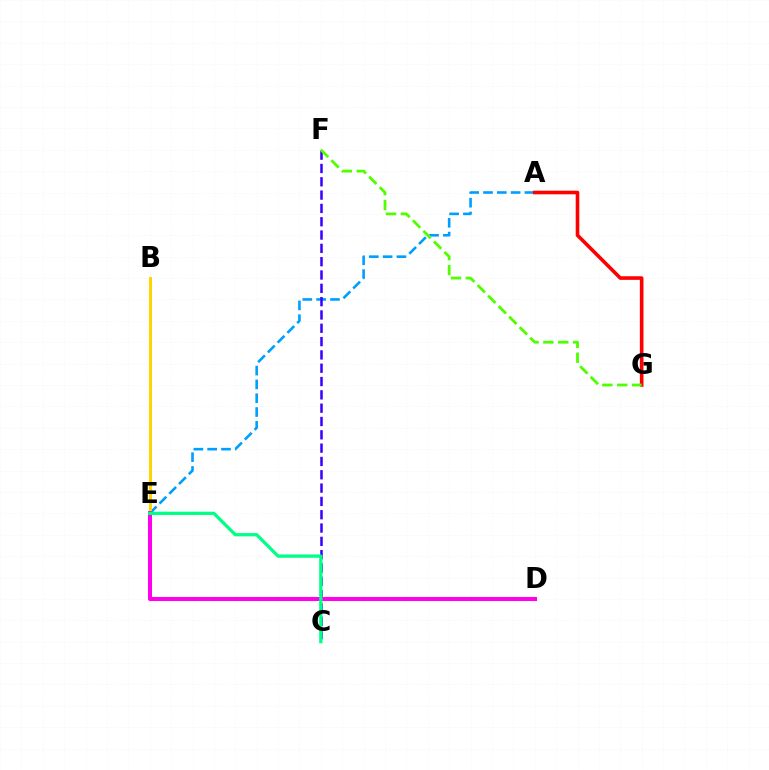{('A', 'E'): [{'color': '#009eff', 'line_style': 'dashed', 'thickness': 1.88}], ('C', 'F'): [{'color': '#3700ff', 'line_style': 'dashed', 'thickness': 1.81}], ('B', 'E'): [{'color': '#ffd500', 'line_style': 'solid', 'thickness': 2.16}], ('A', 'G'): [{'color': '#ff0000', 'line_style': 'solid', 'thickness': 2.6}], ('D', 'E'): [{'color': '#ff00ed', 'line_style': 'solid', 'thickness': 2.91}], ('F', 'G'): [{'color': '#4fff00', 'line_style': 'dashed', 'thickness': 2.02}], ('C', 'E'): [{'color': '#00ff86', 'line_style': 'solid', 'thickness': 2.36}]}